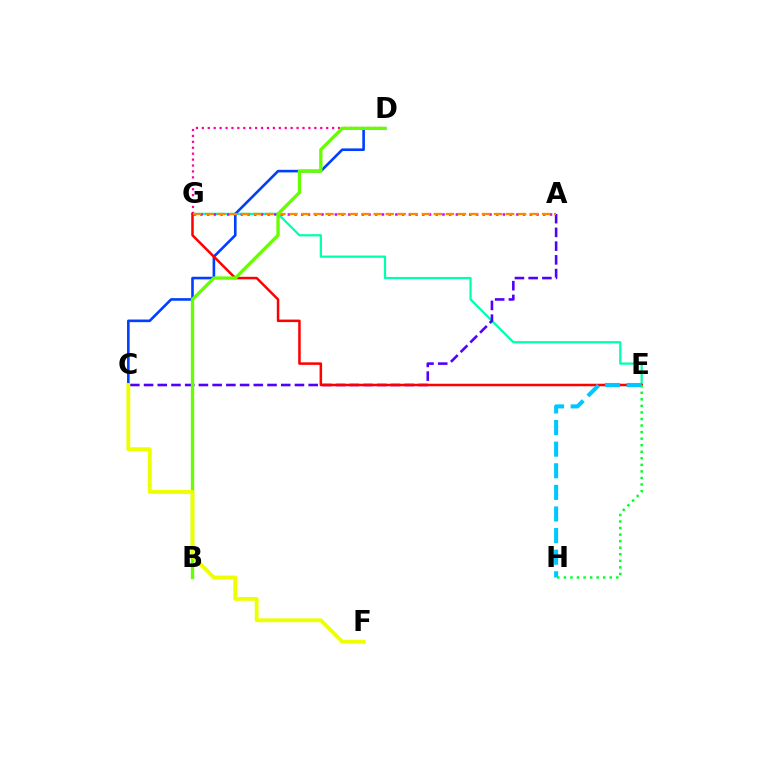{('E', 'G'): [{'color': '#00ffaf', 'line_style': 'solid', 'thickness': 1.61}, {'color': '#ff0000', 'line_style': 'solid', 'thickness': 1.81}], ('C', 'D'): [{'color': '#003fff', 'line_style': 'solid', 'thickness': 1.88}], ('A', 'C'): [{'color': '#4f00ff', 'line_style': 'dashed', 'thickness': 1.86}], ('A', 'G'): [{'color': '#d600ff', 'line_style': 'dotted', 'thickness': 1.83}, {'color': '#ff8800', 'line_style': 'dashed', 'thickness': 1.63}], ('D', 'G'): [{'color': '#ff00a0', 'line_style': 'dotted', 'thickness': 1.61}], ('E', 'H'): [{'color': '#00c7ff', 'line_style': 'dashed', 'thickness': 2.94}, {'color': '#00ff27', 'line_style': 'dotted', 'thickness': 1.78}], ('B', 'D'): [{'color': '#66ff00', 'line_style': 'solid', 'thickness': 2.39}], ('C', 'F'): [{'color': '#eeff00', 'line_style': 'solid', 'thickness': 2.77}]}